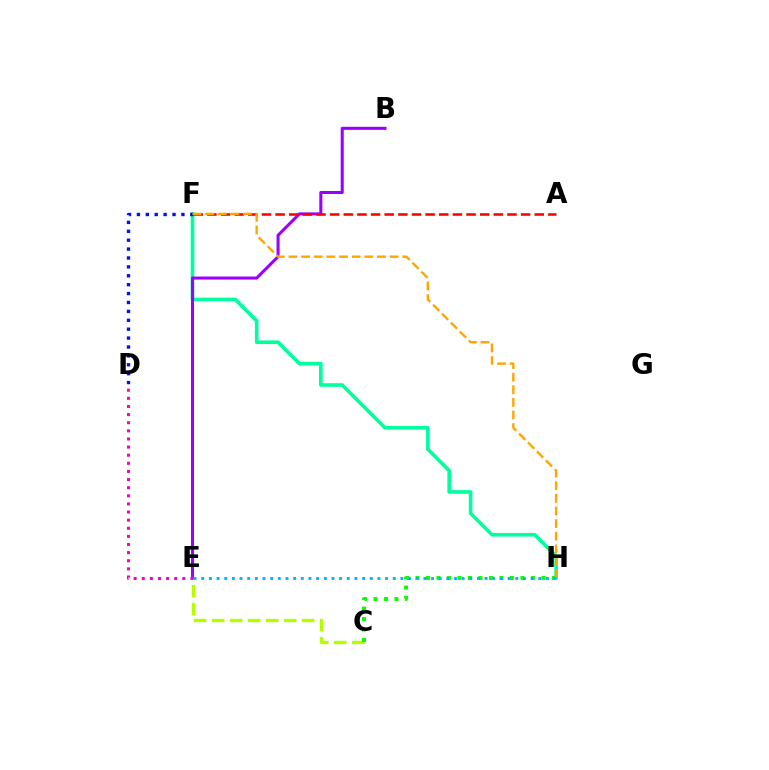{('C', 'E'): [{'color': '#b3ff00', 'line_style': 'dashed', 'thickness': 2.45}], ('C', 'H'): [{'color': '#08ff00', 'line_style': 'dotted', 'thickness': 2.85}], ('F', 'H'): [{'color': '#00ff9d', 'line_style': 'solid', 'thickness': 2.59}, {'color': '#ffa500', 'line_style': 'dashed', 'thickness': 1.72}], ('B', 'E'): [{'color': '#9b00ff', 'line_style': 'solid', 'thickness': 2.19}], ('D', 'F'): [{'color': '#0010ff', 'line_style': 'dotted', 'thickness': 2.42}], ('A', 'F'): [{'color': '#ff0000', 'line_style': 'dashed', 'thickness': 1.85}], ('D', 'E'): [{'color': '#ff00bd', 'line_style': 'dotted', 'thickness': 2.21}], ('E', 'H'): [{'color': '#00b5ff', 'line_style': 'dotted', 'thickness': 2.08}]}